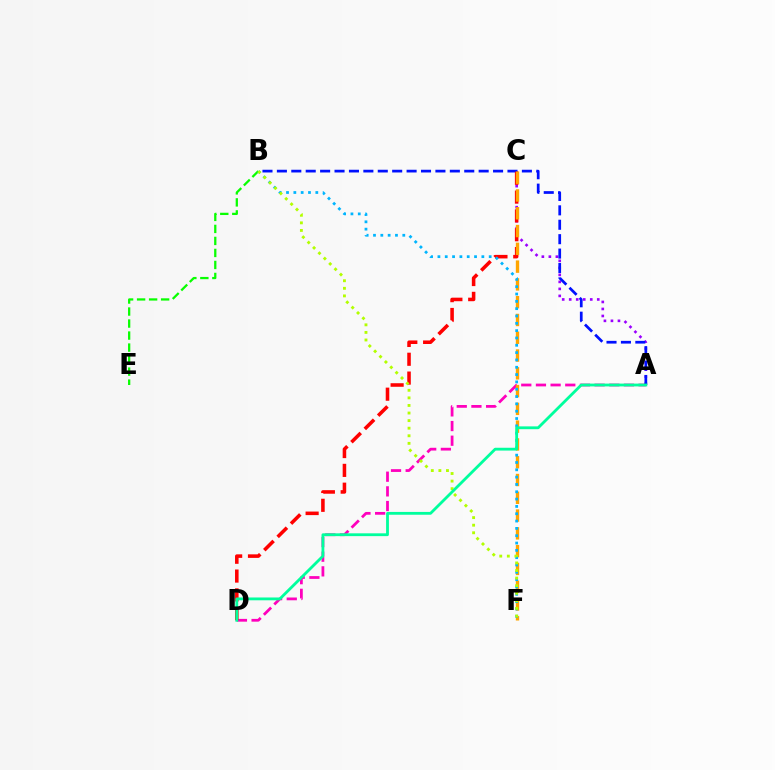{('A', 'D'): [{'color': '#ff00bd', 'line_style': 'dashed', 'thickness': 1.99}, {'color': '#00ff9d', 'line_style': 'solid', 'thickness': 2.03}], ('B', 'E'): [{'color': '#08ff00', 'line_style': 'dashed', 'thickness': 1.63}], ('A', 'C'): [{'color': '#9b00ff', 'line_style': 'dotted', 'thickness': 1.91}], ('A', 'B'): [{'color': '#0010ff', 'line_style': 'dashed', 'thickness': 1.96}], ('C', 'D'): [{'color': '#ff0000', 'line_style': 'dashed', 'thickness': 2.56}], ('C', 'F'): [{'color': '#ffa500', 'line_style': 'dashed', 'thickness': 2.42}], ('B', 'F'): [{'color': '#00b5ff', 'line_style': 'dotted', 'thickness': 1.99}, {'color': '#b3ff00', 'line_style': 'dotted', 'thickness': 2.06}]}